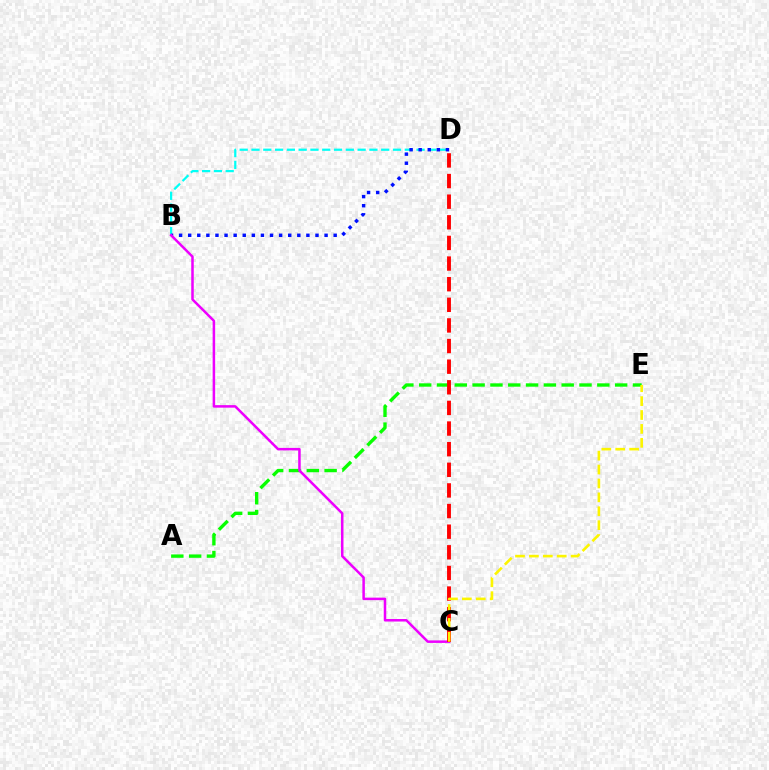{('B', 'D'): [{'color': '#00fff6', 'line_style': 'dashed', 'thickness': 1.6}, {'color': '#0010ff', 'line_style': 'dotted', 'thickness': 2.47}], ('A', 'E'): [{'color': '#08ff00', 'line_style': 'dashed', 'thickness': 2.42}], ('B', 'C'): [{'color': '#ee00ff', 'line_style': 'solid', 'thickness': 1.81}], ('C', 'D'): [{'color': '#ff0000', 'line_style': 'dashed', 'thickness': 2.8}], ('C', 'E'): [{'color': '#fcf500', 'line_style': 'dashed', 'thickness': 1.89}]}